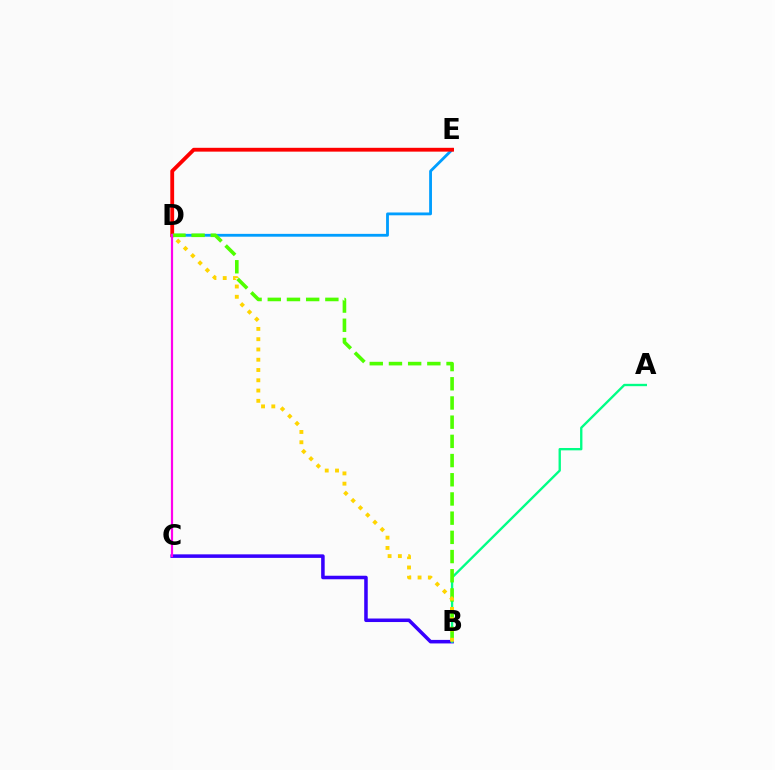{('D', 'E'): [{'color': '#009eff', 'line_style': 'solid', 'thickness': 2.03}, {'color': '#ff0000', 'line_style': 'solid', 'thickness': 2.75}], ('B', 'C'): [{'color': '#3700ff', 'line_style': 'solid', 'thickness': 2.54}], ('A', 'B'): [{'color': '#00ff86', 'line_style': 'solid', 'thickness': 1.69}], ('B', 'D'): [{'color': '#4fff00', 'line_style': 'dashed', 'thickness': 2.61}, {'color': '#ffd500', 'line_style': 'dotted', 'thickness': 2.79}], ('C', 'D'): [{'color': '#ff00ed', 'line_style': 'solid', 'thickness': 1.59}]}